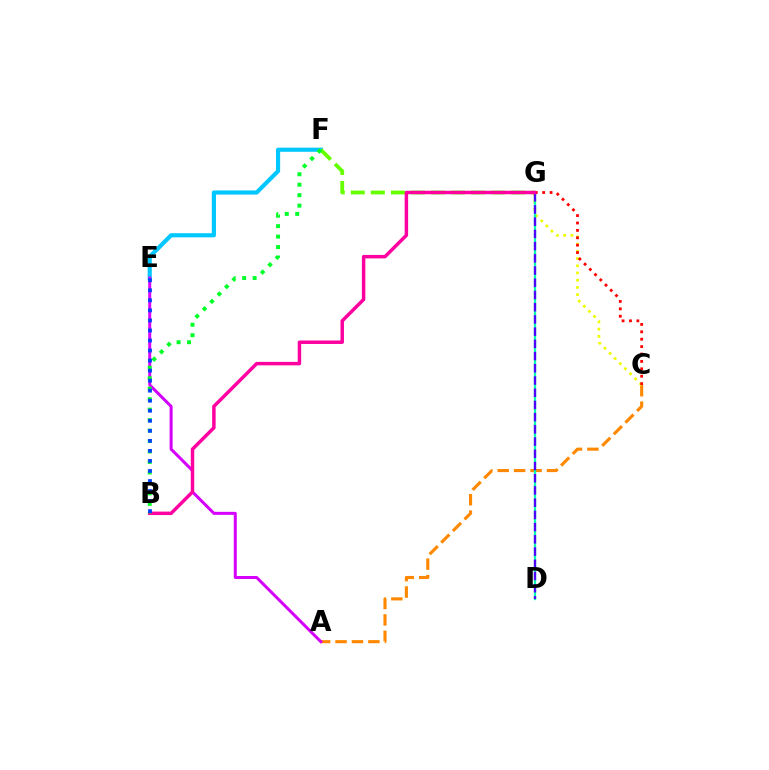{('E', 'F'): [{'color': '#00c7ff', 'line_style': 'solid', 'thickness': 2.98}], ('F', 'G'): [{'color': '#66ff00', 'line_style': 'dashed', 'thickness': 2.73}], ('A', 'C'): [{'color': '#ff8800', 'line_style': 'dashed', 'thickness': 2.23}], ('C', 'G'): [{'color': '#eeff00', 'line_style': 'dotted', 'thickness': 1.96}, {'color': '#ff0000', 'line_style': 'dotted', 'thickness': 2.01}], ('A', 'E'): [{'color': '#d600ff', 'line_style': 'solid', 'thickness': 2.16}], ('D', 'G'): [{'color': '#00ffaf', 'line_style': 'solid', 'thickness': 1.64}, {'color': '#4f00ff', 'line_style': 'dashed', 'thickness': 1.66}], ('B', 'G'): [{'color': '#ff00a0', 'line_style': 'solid', 'thickness': 2.49}], ('B', 'F'): [{'color': '#00ff27', 'line_style': 'dotted', 'thickness': 2.84}], ('B', 'E'): [{'color': '#003fff', 'line_style': 'dotted', 'thickness': 2.73}]}